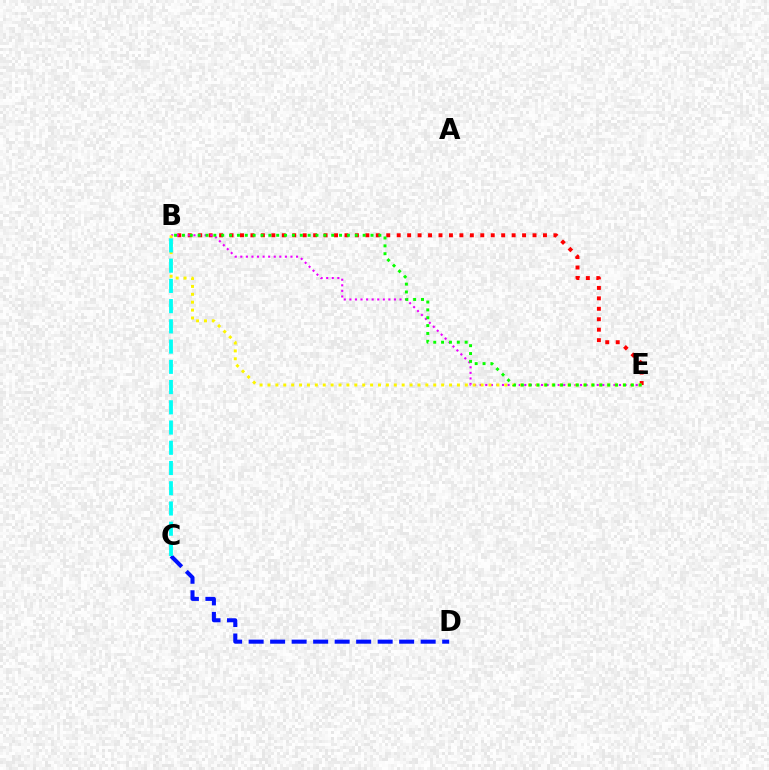{('C', 'D'): [{'color': '#0010ff', 'line_style': 'dashed', 'thickness': 2.92}], ('B', 'E'): [{'color': '#ff0000', 'line_style': 'dotted', 'thickness': 2.84}, {'color': '#ee00ff', 'line_style': 'dotted', 'thickness': 1.51}, {'color': '#fcf500', 'line_style': 'dotted', 'thickness': 2.14}, {'color': '#08ff00', 'line_style': 'dotted', 'thickness': 2.13}], ('B', 'C'): [{'color': '#00fff6', 'line_style': 'dashed', 'thickness': 2.75}]}